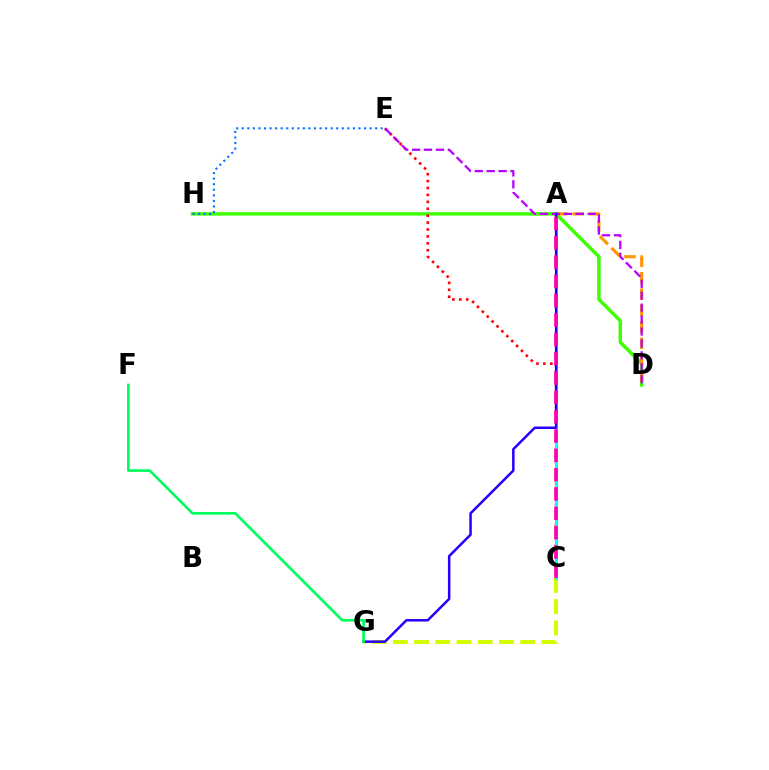{('C', 'G'): [{'color': '#d1ff00', 'line_style': 'dashed', 'thickness': 2.88}], ('D', 'H'): [{'color': '#3dff00', 'line_style': 'solid', 'thickness': 2.48}], ('C', 'E'): [{'color': '#ff0000', 'line_style': 'dotted', 'thickness': 1.88}], ('A', 'C'): [{'color': '#00fff6', 'line_style': 'solid', 'thickness': 2.16}, {'color': '#ff00ac', 'line_style': 'dashed', 'thickness': 2.62}], ('A', 'D'): [{'color': '#ff9400', 'line_style': 'dashed', 'thickness': 2.23}], ('D', 'E'): [{'color': '#b900ff', 'line_style': 'dashed', 'thickness': 1.62}], ('A', 'G'): [{'color': '#2500ff', 'line_style': 'solid', 'thickness': 1.8}], ('F', 'G'): [{'color': '#00ff5c', 'line_style': 'solid', 'thickness': 1.93}], ('E', 'H'): [{'color': '#0074ff', 'line_style': 'dotted', 'thickness': 1.51}]}